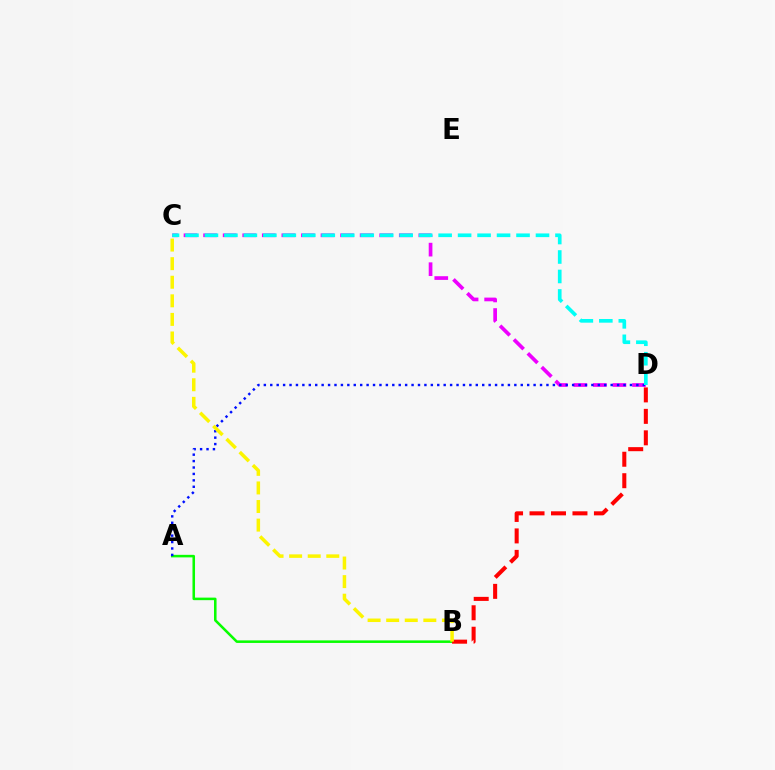{('C', 'D'): [{'color': '#ee00ff', 'line_style': 'dashed', 'thickness': 2.66}, {'color': '#00fff6', 'line_style': 'dashed', 'thickness': 2.65}], ('A', 'B'): [{'color': '#08ff00', 'line_style': 'solid', 'thickness': 1.83}], ('B', 'D'): [{'color': '#ff0000', 'line_style': 'dashed', 'thickness': 2.92}], ('A', 'D'): [{'color': '#0010ff', 'line_style': 'dotted', 'thickness': 1.75}], ('B', 'C'): [{'color': '#fcf500', 'line_style': 'dashed', 'thickness': 2.52}]}